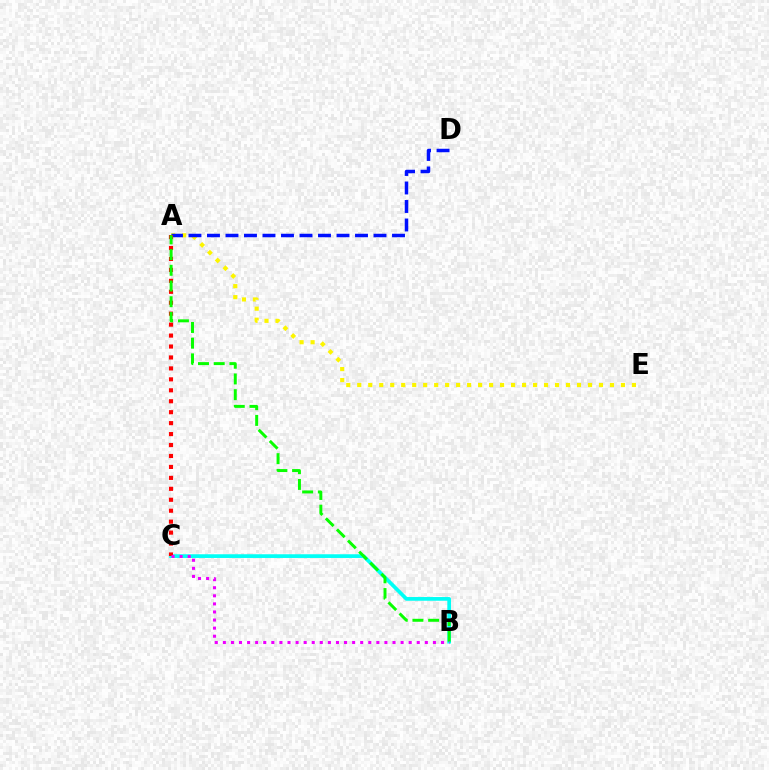{('B', 'C'): [{'color': '#00fff6', 'line_style': 'solid', 'thickness': 2.67}, {'color': '#ee00ff', 'line_style': 'dotted', 'thickness': 2.19}], ('A', 'E'): [{'color': '#fcf500', 'line_style': 'dotted', 'thickness': 2.99}], ('A', 'D'): [{'color': '#0010ff', 'line_style': 'dashed', 'thickness': 2.51}], ('A', 'C'): [{'color': '#ff0000', 'line_style': 'dotted', 'thickness': 2.97}], ('A', 'B'): [{'color': '#08ff00', 'line_style': 'dashed', 'thickness': 2.13}]}